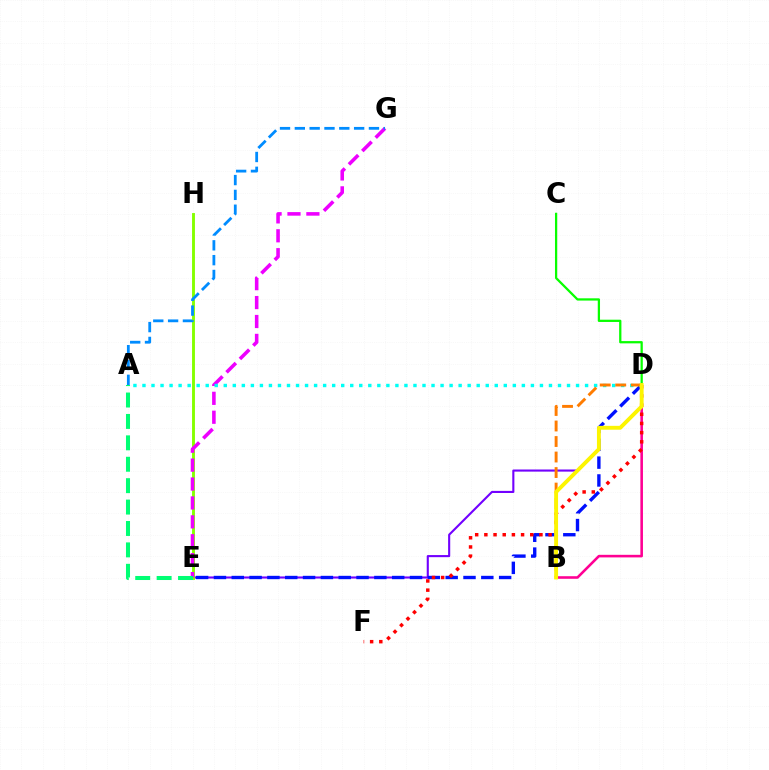{('D', 'E'): [{'color': '#7200ff', 'line_style': 'solid', 'thickness': 1.52}, {'color': '#0010ff', 'line_style': 'dashed', 'thickness': 2.42}], ('B', 'D'): [{'color': '#ff0094', 'line_style': 'solid', 'thickness': 1.86}, {'color': '#ff7c00', 'line_style': 'dashed', 'thickness': 2.11}, {'color': '#fcf500', 'line_style': 'solid', 'thickness': 2.79}], ('E', 'H'): [{'color': '#84ff00', 'line_style': 'solid', 'thickness': 2.08}], ('E', 'G'): [{'color': '#ee00ff', 'line_style': 'dashed', 'thickness': 2.57}], ('D', 'F'): [{'color': '#ff0000', 'line_style': 'dotted', 'thickness': 2.49}], ('C', 'D'): [{'color': '#08ff00', 'line_style': 'solid', 'thickness': 1.63}], ('A', 'D'): [{'color': '#00fff6', 'line_style': 'dotted', 'thickness': 2.45}], ('A', 'E'): [{'color': '#00ff74', 'line_style': 'dashed', 'thickness': 2.91}], ('A', 'G'): [{'color': '#008cff', 'line_style': 'dashed', 'thickness': 2.01}]}